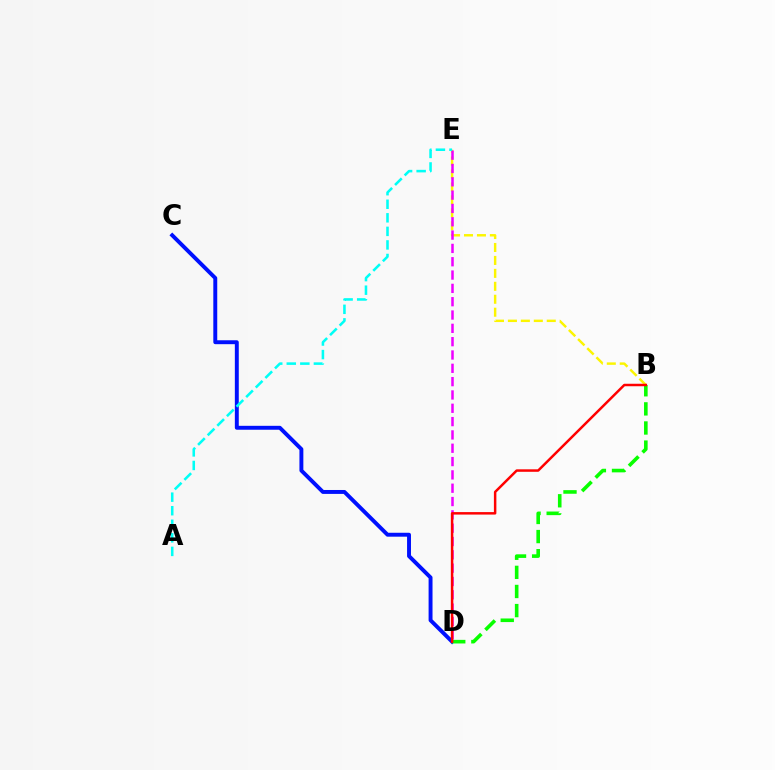{('C', 'D'): [{'color': '#0010ff', 'line_style': 'solid', 'thickness': 2.83}], ('B', 'E'): [{'color': '#fcf500', 'line_style': 'dashed', 'thickness': 1.76}], ('B', 'D'): [{'color': '#08ff00', 'line_style': 'dashed', 'thickness': 2.6}, {'color': '#ff0000', 'line_style': 'solid', 'thickness': 1.79}], ('D', 'E'): [{'color': '#ee00ff', 'line_style': 'dashed', 'thickness': 1.81}], ('A', 'E'): [{'color': '#00fff6', 'line_style': 'dashed', 'thickness': 1.84}]}